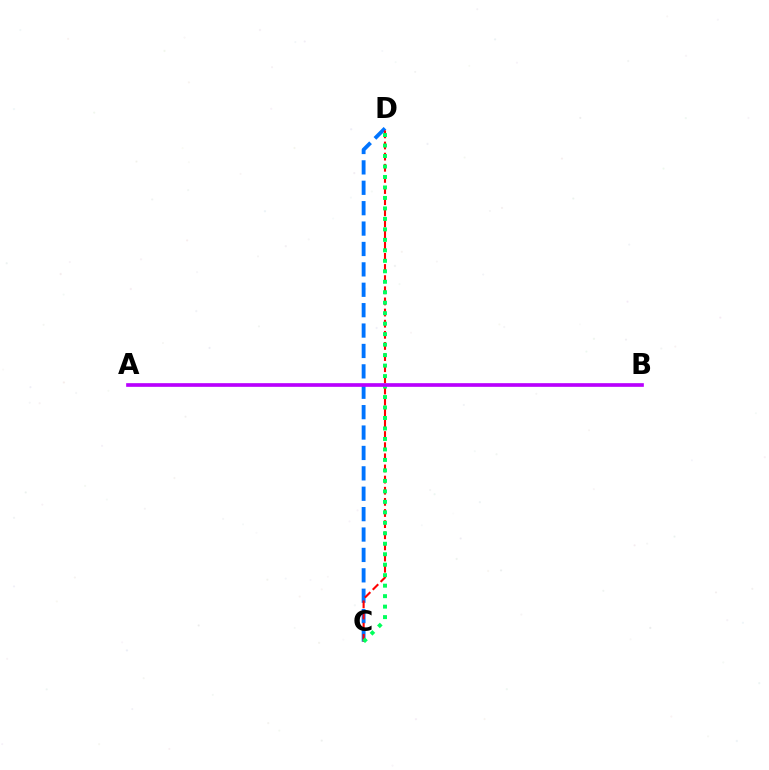{('C', 'D'): [{'color': '#0074ff', 'line_style': 'dashed', 'thickness': 2.77}, {'color': '#ff0000', 'line_style': 'dashed', 'thickness': 1.51}, {'color': '#00ff5c', 'line_style': 'dotted', 'thickness': 2.85}], ('A', 'B'): [{'color': '#d1ff00', 'line_style': 'dashed', 'thickness': 1.57}, {'color': '#b900ff', 'line_style': 'solid', 'thickness': 2.64}]}